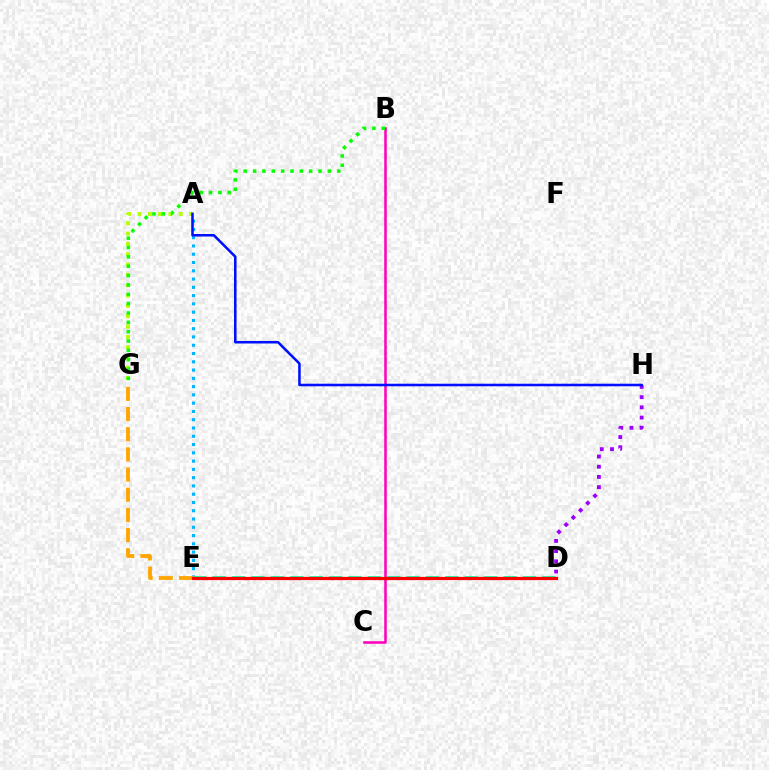{('A', 'E'): [{'color': '#00b5ff', 'line_style': 'dotted', 'thickness': 2.25}], ('B', 'C'): [{'color': '#ff00bd', 'line_style': 'solid', 'thickness': 1.83}], ('D', 'E'): [{'color': '#00ff9d', 'line_style': 'dashed', 'thickness': 2.63}, {'color': '#ff0000', 'line_style': 'solid', 'thickness': 2.32}], ('E', 'G'): [{'color': '#ffa500', 'line_style': 'dashed', 'thickness': 2.74}], ('D', 'H'): [{'color': '#9b00ff', 'line_style': 'dotted', 'thickness': 2.77}], ('A', 'G'): [{'color': '#b3ff00', 'line_style': 'dotted', 'thickness': 2.81}], ('A', 'H'): [{'color': '#0010ff', 'line_style': 'solid', 'thickness': 1.84}], ('B', 'G'): [{'color': '#08ff00', 'line_style': 'dotted', 'thickness': 2.54}]}